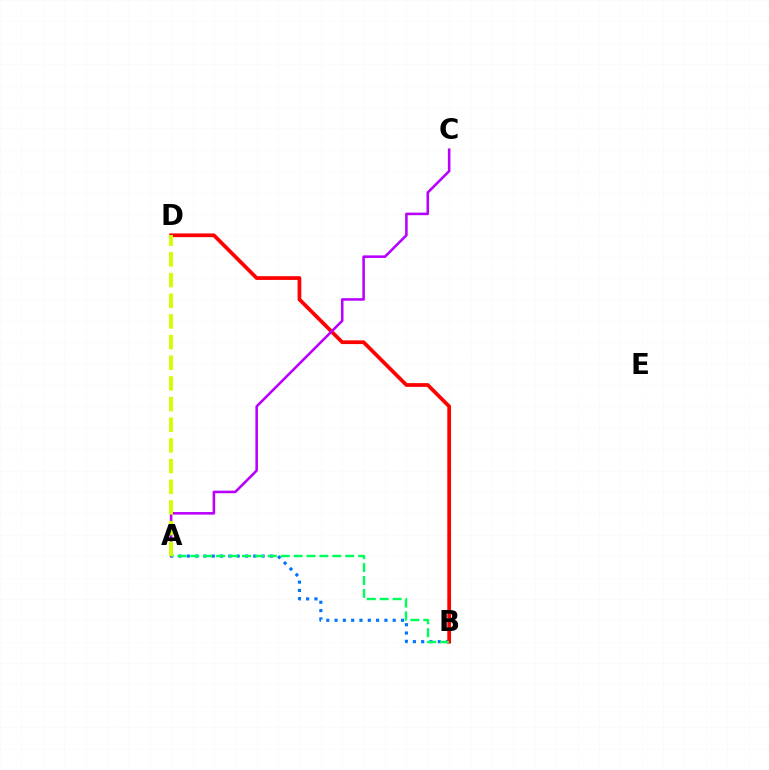{('A', 'B'): [{'color': '#0074ff', 'line_style': 'dotted', 'thickness': 2.26}, {'color': '#00ff5c', 'line_style': 'dashed', 'thickness': 1.75}], ('B', 'D'): [{'color': '#ff0000', 'line_style': 'solid', 'thickness': 2.69}], ('A', 'C'): [{'color': '#b900ff', 'line_style': 'solid', 'thickness': 1.85}], ('A', 'D'): [{'color': '#d1ff00', 'line_style': 'dashed', 'thickness': 2.81}]}